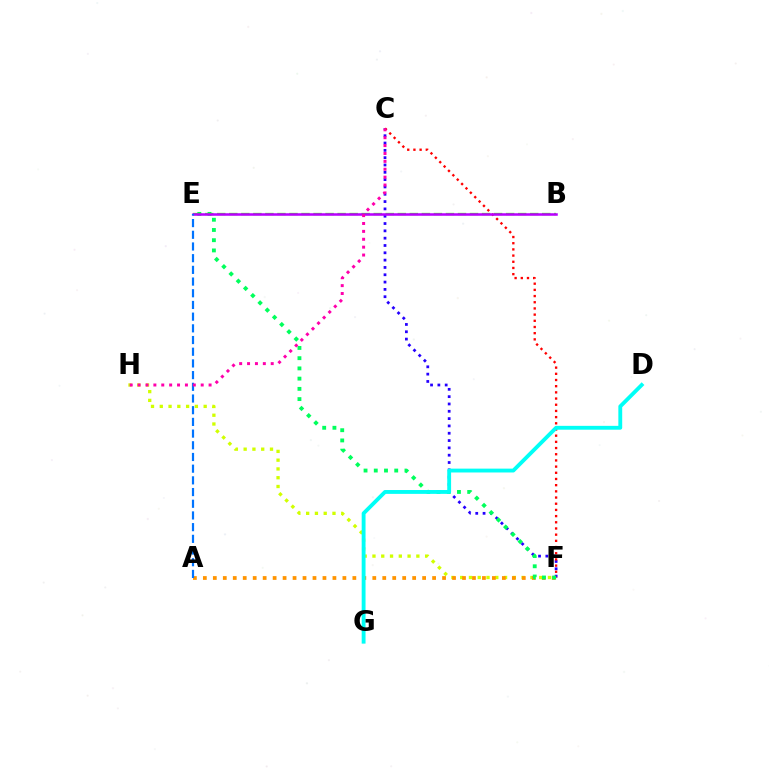{('F', 'H'): [{'color': '#d1ff00', 'line_style': 'dotted', 'thickness': 2.39}], ('C', 'F'): [{'color': '#2500ff', 'line_style': 'dotted', 'thickness': 1.99}, {'color': '#ff0000', 'line_style': 'dotted', 'thickness': 1.68}], ('A', 'F'): [{'color': '#ff9400', 'line_style': 'dotted', 'thickness': 2.71}], ('E', 'F'): [{'color': '#00ff5c', 'line_style': 'dotted', 'thickness': 2.78}], ('B', 'E'): [{'color': '#3dff00', 'line_style': 'dashed', 'thickness': 1.64}, {'color': '#b900ff', 'line_style': 'solid', 'thickness': 1.82}], ('A', 'E'): [{'color': '#0074ff', 'line_style': 'dashed', 'thickness': 1.59}], ('D', 'G'): [{'color': '#00fff6', 'line_style': 'solid', 'thickness': 2.77}], ('C', 'H'): [{'color': '#ff00ac', 'line_style': 'dotted', 'thickness': 2.14}]}